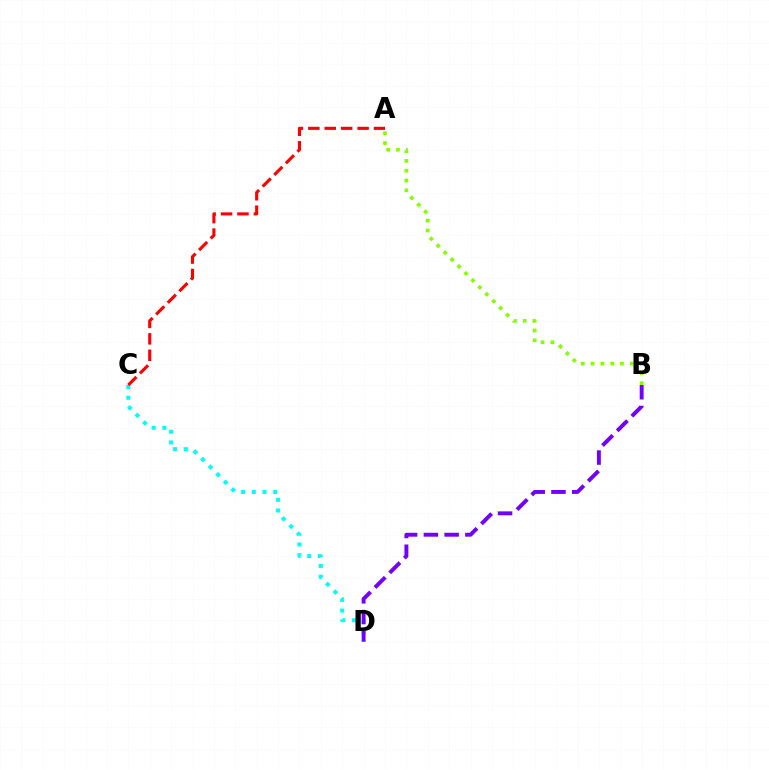{('A', 'B'): [{'color': '#84ff00', 'line_style': 'dotted', 'thickness': 2.66}], ('C', 'D'): [{'color': '#00fff6', 'line_style': 'dotted', 'thickness': 2.91}], ('B', 'D'): [{'color': '#7200ff', 'line_style': 'dashed', 'thickness': 2.82}], ('A', 'C'): [{'color': '#ff0000', 'line_style': 'dashed', 'thickness': 2.23}]}